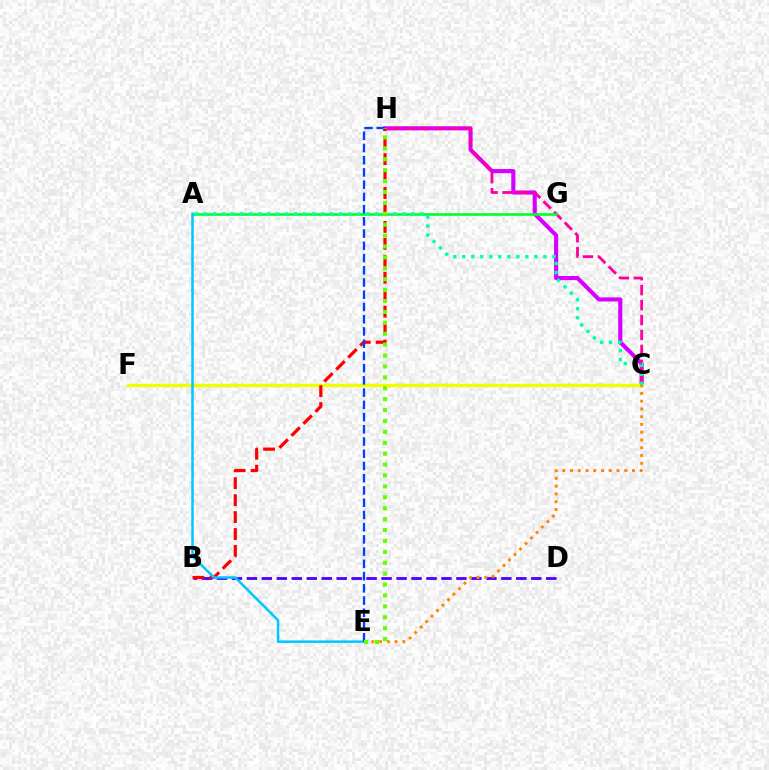{('C', 'H'): [{'color': '#d600ff', 'line_style': 'solid', 'thickness': 2.97}, {'color': '#ff00a0', 'line_style': 'dashed', 'thickness': 2.03}], ('C', 'F'): [{'color': '#eeff00', 'line_style': 'solid', 'thickness': 2.5}], ('A', 'G'): [{'color': '#00ff27', 'line_style': 'solid', 'thickness': 1.88}], ('B', 'D'): [{'color': '#4f00ff', 'line_style': 'dashed', 'thickness': 2.03}], ('A', 'C'): [{'color': '#00ffaf', 'line_style': 'dotted', 'thickness': 2.45}], ('C', 'E'): [{'color': '#ff8800', 'line_style': 'dotted', 'thickness': 2.11}], ('B', 'H'): [{'color': '#ff0000', 'line_style': 'dashed', 'thickness': 2.3}], ('A', 'E'): [{'color': '#00c7ff', 'line_style': 'solid', 'thickness': 1.8}], ('E', 'H'): [{'color': '#003fff', 'line_style': 'dashed', 'thickness': 1.66}, {'color': '#66ff00', 'line_style': 'dotted', 'thickness': 2.96}]}